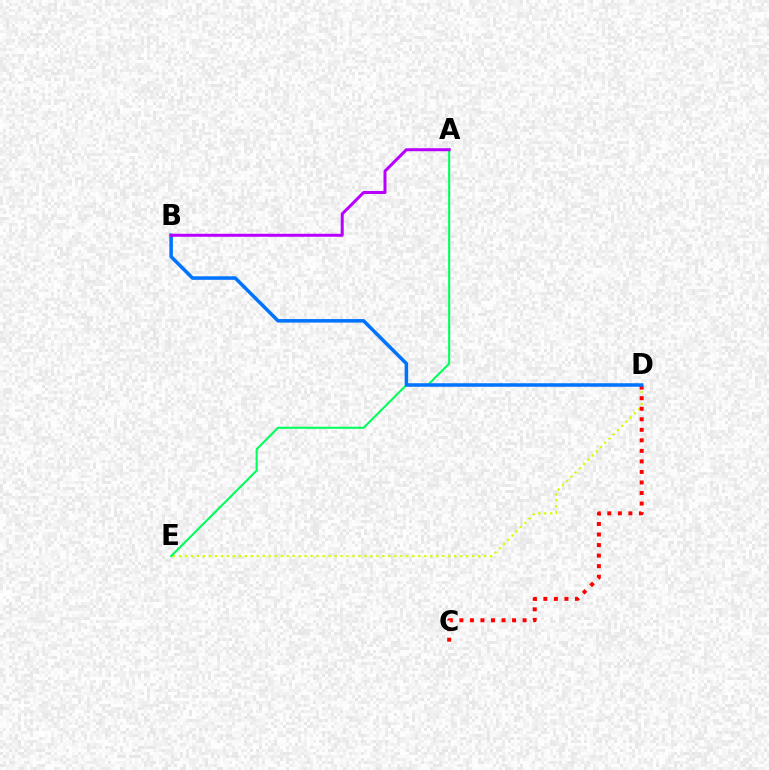{('D', 'E'): [{'color': '#d1ff00', 'line_style': 'dotted', 'thickness': 1.63}], ('C', 'D'): [{'color': '#ff0000', 'line_style': 'dotted', 'thickness': 2.86}], ('A', 'E'): [{'color': '#00ff5c', 'line_style': 'solid', 'thickness': 1.5}], ('B', 'D'): [{'color': '#0074ff', 'line_style': 'solid', 'thickness': 2.54}], ('A', 'B'): [{'color': '#b900ff', 'line_style': 'solid', 'thickness': 2.15}]}